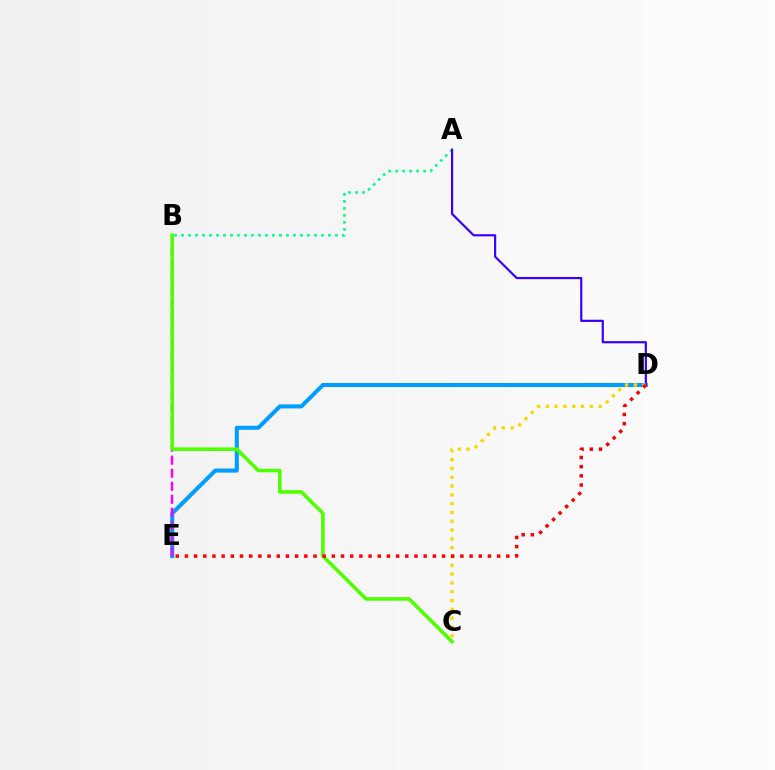{('A', 'B'): [{'color': '#00ff86', 'line_style': 'dotted', 'thickness': 1.9}], ('D', 'E'): [{'color': '#009eff', 'line_style': 'solid', 'thickness': 2.92}, {'color': '#ff0000', 'line_style': 'dotted', 'thickness': 2.49}], ('B', 'E'): [{'color': '#ff00ed', 'line_style': 'dashed', 'thickness': 1.77}], ('A', 'D'): [{'color': '#3700ff', 'line_style': 'solid', 'thickness': 1.57}], ('B', 'C'): [{'color': '#4fff00', 'line_style': 'solid', 'thickness': 2.56}], ('C', 'D'): [{'color': '#ffd500', 'line_style': 'dotted', 'thickness': 2.39}]}